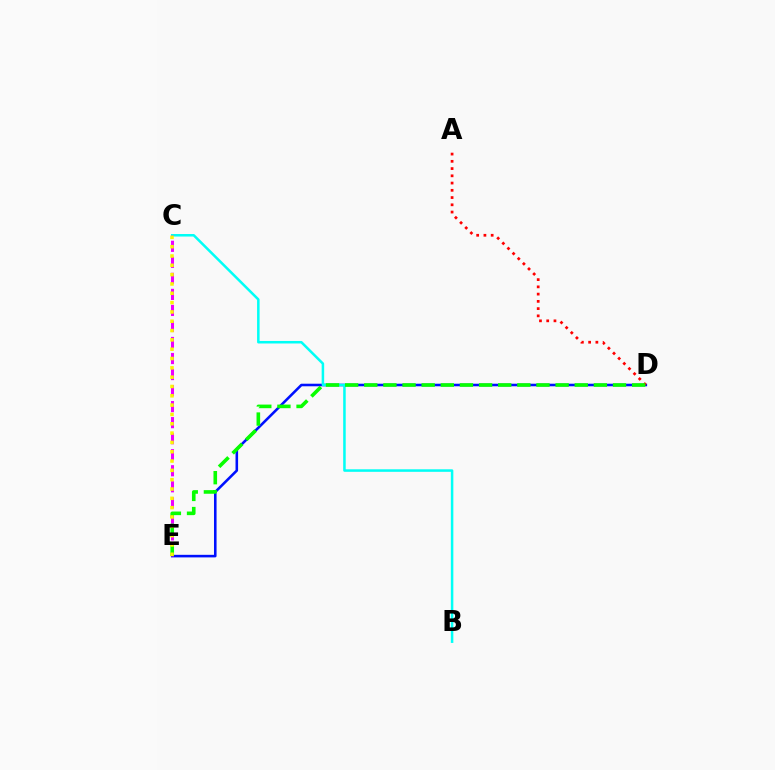{('D', 'E'): [{'color': '#0010ff', 'line_style': 'solid', 'thickness': 1.85}, {'color': '#08ff00', 'line_style': 'dashed', 'thickness': 2.6}], ('A', 'D'): [{'color': '#ff0000', 'line_style': 'dotted', 'thickness': 1.97}], ('B', 'C'): [{'color': '#00fff6', 'line_style': 'solid', 'thickness': 1.82}], ('C', 'E'): [{'color': '#ee00ff', 'line_style': 'dashed', 'thickness': 2.18}, {'color': '#fcf500', 'line_style': 'dotted', 'thickness': 2.53}]}